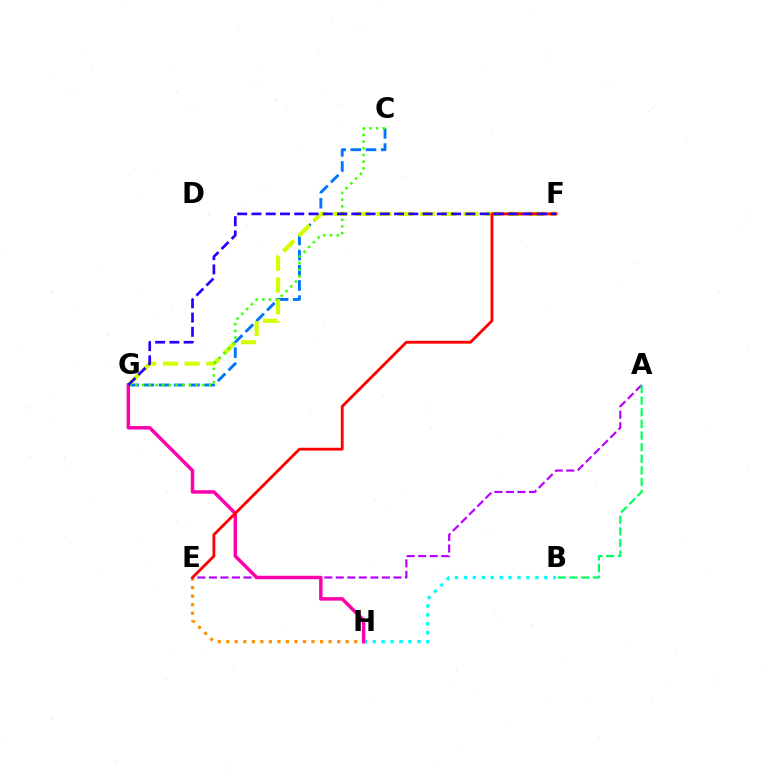{('C', 'G'): [{'color': '#0074ff', 'line_style': 'dashed', 'thickness': 2.06}, {'color': '#3dff00', 'line_style': 'dotted', 'thickness': 1.82}], ('A', 'E'): [{'color': '#b900ff', 'line_style': 'dashed', 'thickness': 1.57}], ('F', 'G'): [{'color': '#d1ff00', 'line_style': 'dashed', 'thickness': 2.95}, {'color': '#2500ff', 'line_style': 'dashed', 'thickness': 1.94}], ('A', 'B'): [{'color': '#00ff5c', 'line_style': 'dashed', 'thickness': 1.58}], ('B', 'H'): [{'color': '#00fff6', 'line_style': 'dotted', 'thickness': 2.43}], ('E', 'H'): [{'color': '#ff9400', 'line_style': 'dotted', 'thickness': 2.32}], ('G', 'H'): [{'color': '#ff00ac', 'line_style': 'solid', 'thickness': 2.5}], ('E', 'F'): [{'color': '#ff0000', 'line_style': 'solid', 'thickness': 2.03}]}